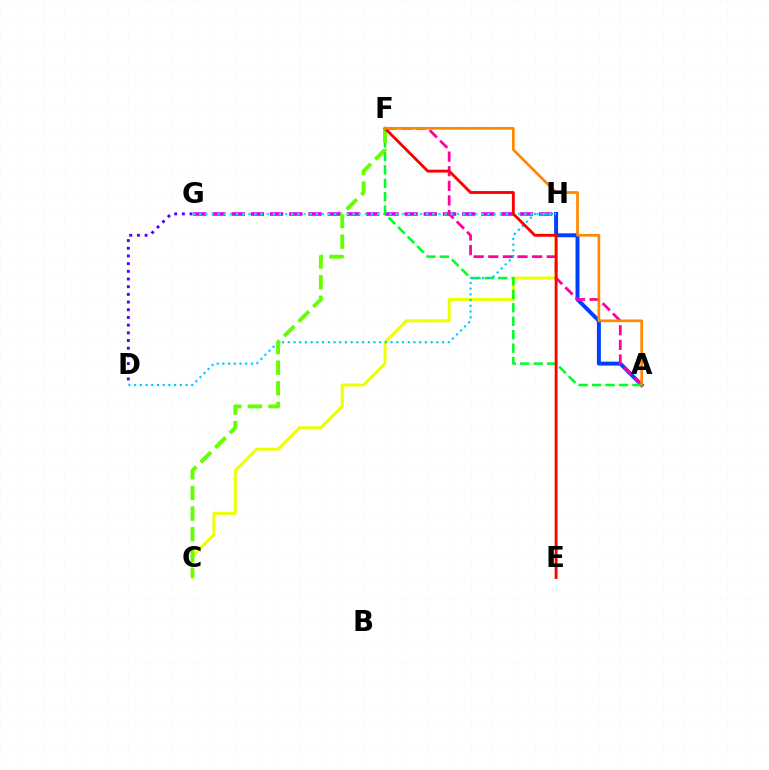{('G', 'H'): [{'color': '#d600ff', 'line_style': 'dashed', 'thickness': 2.61}, {'color': '#00ffaf', 'line_style': 'dotted', 'thickness': 1.67}], ('C', 'H'): [{'color': '#eeff00', 'line_style': 'solid', 'thickness': 2.15}], ('A', 'H'): [{'color': '#003fff', 'line_style': 'solid', 'thickness': 2.84}], ('A', 'F'): [{'color': '#ff00a0', 'line_style': 'dashed', 'thickness': 1.99}, {'color': '#00ff27', 'line_style': 'dashed', 'thickness': 1.83}, {'color': '#ff8800', 'line_style': 'solid', 'thickness': 1.93}], ('D', 'H'): [{'color': '#00c7ff', 'line_style': 'dotted', 'thickness': 1.55}], ('C', 'F'): [{'color': '#66ff00', 'line_style': 'dashed', 'thickness': 2.8}], ('D', 'G'): [{'color': '#4f00ff', 'line_style': 'dotted', 'thickness': 2.09}], ('E', 'F'): [{'color': '#ff0000', 'line_style': 'solid', 'thickness': 2.07}]}